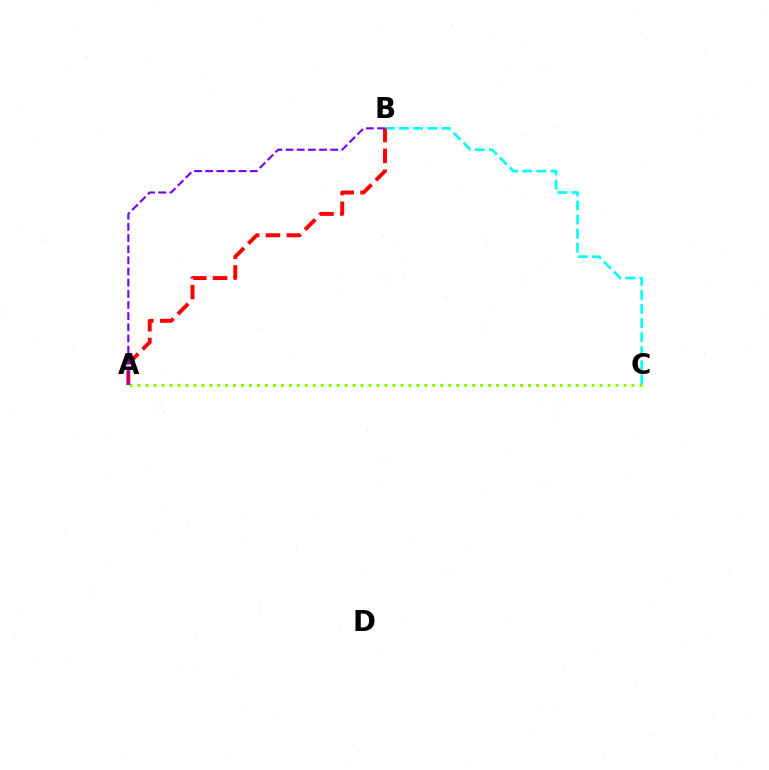{('B', 'C'): [{'color': '#00fff6', 'line_style': 'dashed', 'thickness': 1.92}], ('A', 'C'): [{'color': '#84ff00', 'line_style': 'dotted', 'thickness': 2.16}], ('A', 'B'): [{'color': '#ff0000', 'line_style': 'dashed', 'thickness': 2.82}, {'color': '#7200ff', 'line_style': 'dashed', 'thickness': 1.52}]}